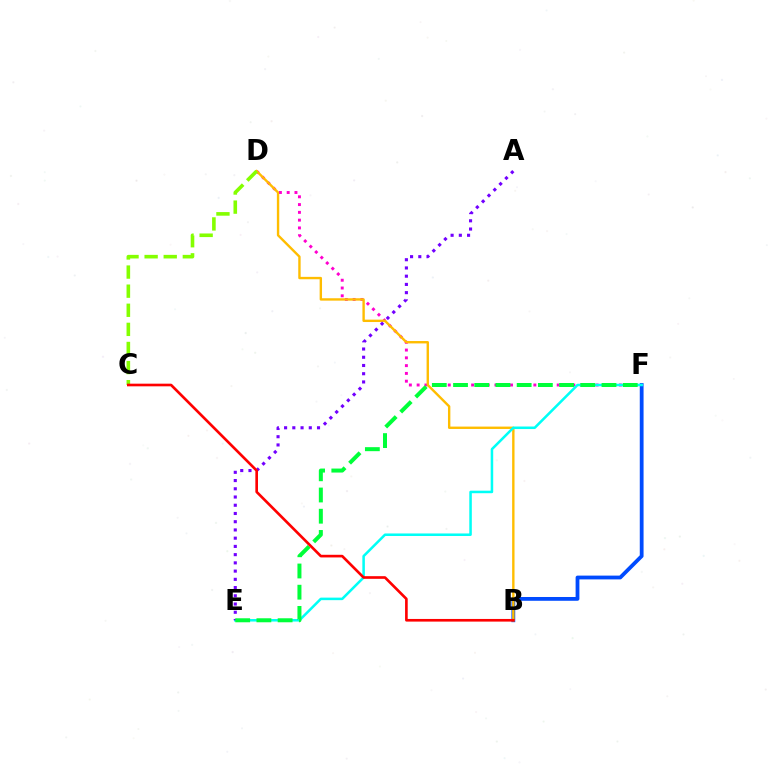{('B', 'F'): [{'color': '#004bff', 'line_style': 'solid', 'thickness': 2.73}], ('D', 'F'): [{'color': '#ff00cf', 'line_style': 'dotted', 'thickness': 2.11}], ('B', 'D'): [{'color': '#ffbd00', 'line_style': 'solid', 'thickness': 1.72}], ('E', 'F'): [{'color': '#00fff6', 'line_style': 'solid', 'thickness': 1.82}, {'color': '#00ff39', 'line_style': 'dashed', 'thickness': 2.88}], ('C', 'D'): [{'color': '#84ff00', 'line_style': 'dashed', 'thickness': 2.59}], ('A', 'E'): [{'color': '#7200ff', 'line_style': 'dotted', 'thickness': 2.24}], ('B', 'C'): [{'color': '#ff0000', 'line_style': 'solid', 'thickness': 1.91}]}